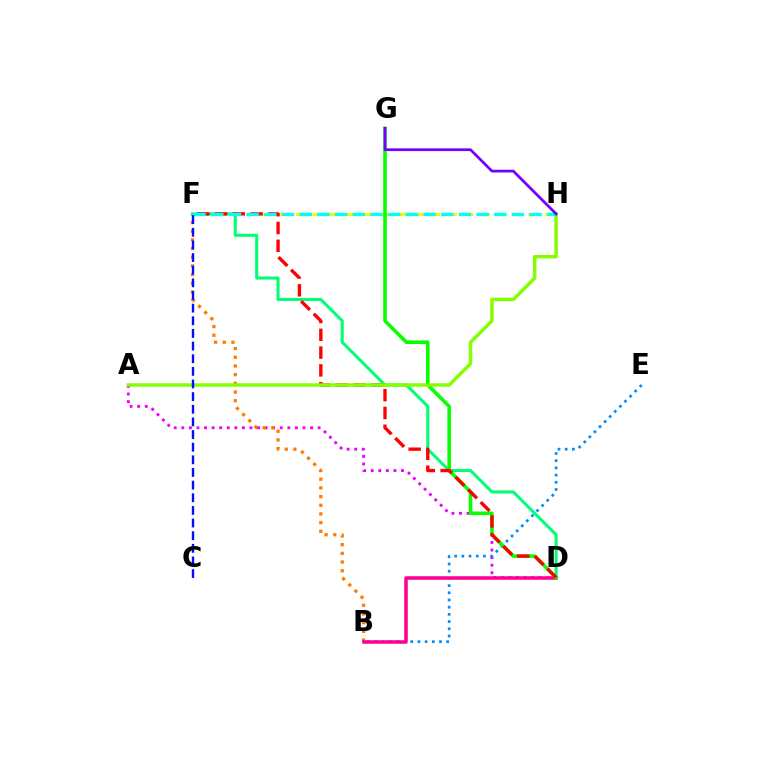{('A', 'D'): [{'color': '#ee00ff', 'line_style': 'dotted', 'thickness': 2.06}], ('B', 'F'): [{'color': '#ff7c00', 'line_style': 'dotted', 'thickness': 2.36}], ('B', 'E'): [{'color': '#008cff', 'line_style': 'dotted', 'thickness': 1.95}], ('F', 'H'): [{'color': '#fcf500', 'line_style': 'dashed', 'thickness': 2.26}, {'color': '#00fff6', 'line_style': 'dashed', 'thickness': 2.4}], ('B', 'D'): [{'color': '#ff0094', 'line_style': 'solid', 'thickness': 2.55}], ('D', 'F'): [{'color': '#00ff74', 'line_style': 'solid', 'thickness': 2.2}, {'color': '#ff0000', 'line_style': 'dashed', 'thickness': 2.42}], ('D', 'G'): [{'color': '#08ff00', 'line_style': 'solid', 'thickness': 2.57}], ('A', 'H'): [{'color': '#84ff00', 'line_style': 'solid', 'thickness': 2.49}], ('C', 'F'): [{'color': '#0010ff', 'line_style': 'dashed', 'thickness': 1.72}], ('G', 'H'): [{'color': '#7200ff', 'line_style': 'solid', 'thickness': 1.98}]}